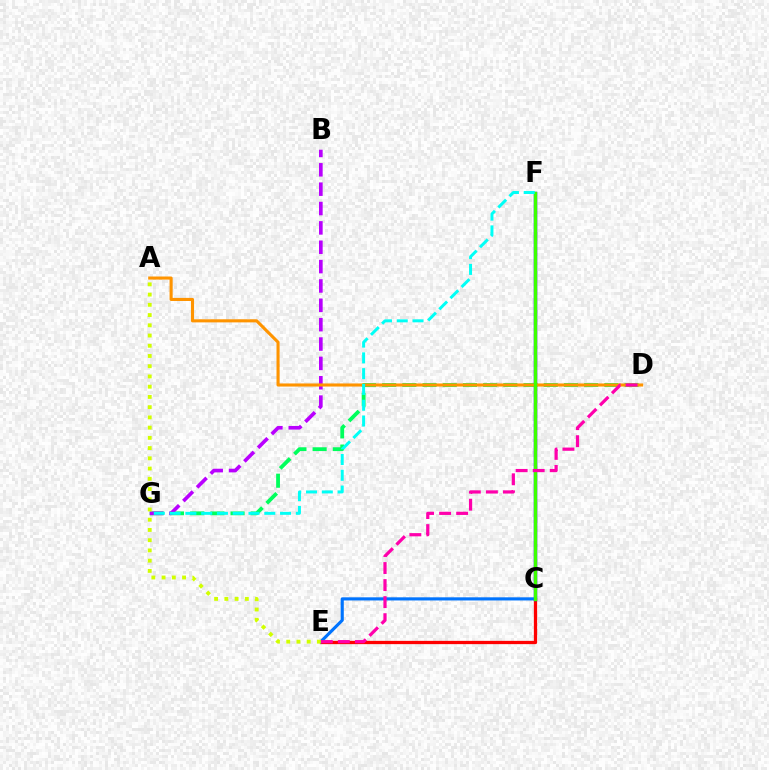{('D', 'G'): [{'color': '#00ff5c', 'line_style': 'dashed', 'thickness': 2.74}], ('C', 'E'): [{'color': '#ff0000', 'line_style': 'solid', 'thickness': 2.36}, {'color': '#0074ff', 'line_style': 'solid', 'thickness': 2.26}], ('C', 'F'): [{'color': '#2500ff', 'line_style': 'solid', 'thickness': 2.47}, {'color': '#3dff00', 'line_style': 'solid', 'thickness': 2.41}], ('B', 'G'): [{'color': '#b900ff', 'line_style': 'dashed', 'thickness': 2.63}], ('A', 'D'): [{'color': '#ff9400', 'line_style': 'solid', 'thickness': 2.23}], ('D', 'E'): [{'color': '#ff00ac', 'line_style': 'dashed', 'thickness': 2.32}], ('A', 'E'): [{'color': '#d1ff00', 'line_style': 'dotted', 'thickness': 2.78}], ('F', 'G'): [{'color': '#00fff6', 'line_style': 'dashed', 'thickness': 2.14}]}